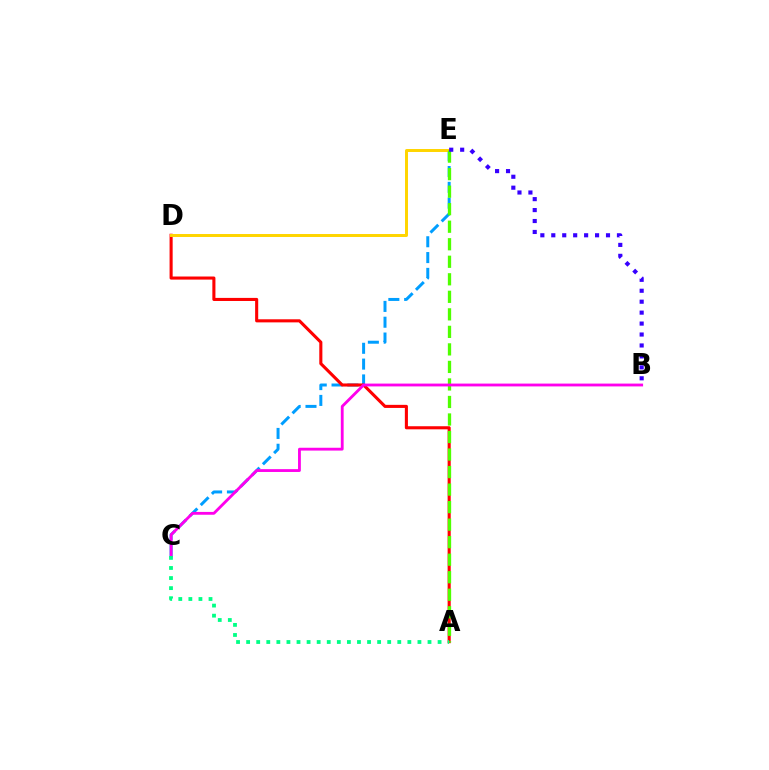{('C', 'E'): [{'color': '#009eff', 'line_style': 'dashed', 'thickness': 2.15}], ('A', 'D'): [{'color': '#ff0000', 'line_style': 'solid', 'thickness': 2.22}], ('D', 'E'): [{'color': '#ffd500', 'line_style': 'solid', 'thickness': 2.14}], ('A', 'E'): [{'color': '#4fff00', 'line_style': 'dashed', 'thickness': 2.38}], ('B', 'C'): [{'color': '#ff00ed', 'line_style': 'solid', 'thickness': 2.04}], ('B', 'E'): [{'color': '#3700ff', 'line_style': 'dotted', 'thickness': 2.97}], ('A', 'C'): [{'color': '#00ff86', 'line_style': 'dotted', 'thickness': 2.74}]}